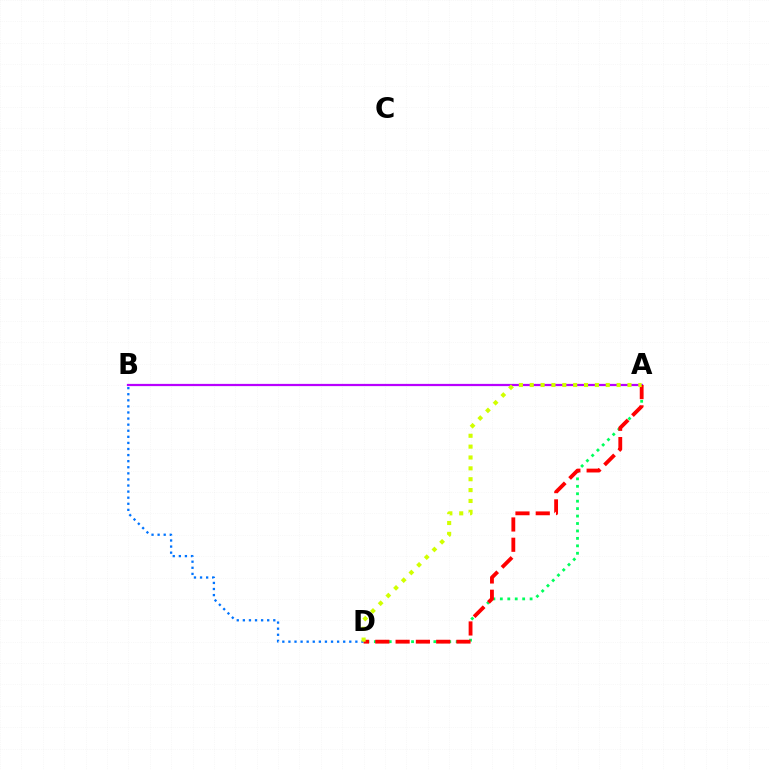{('A', 'D'): [{'color': '#00ff5c', 'line_style': 'dotted', 'thickness': 2.02}, {'color': '#ff0000', 'line_style': 'dashed', 'thickness': 2.76}, {'color': '#d1ff00', 'line_style': 'dotted', 'thickness': 2.95}], ('B', 'D'): [{'color': '#0074ff', 'line_style': 'dotted', 'thickness': 1.65}], ('A', 'B'): [{'color': '#b900ff', 'line_style': 'solid', 'thickness': 1.61}]}